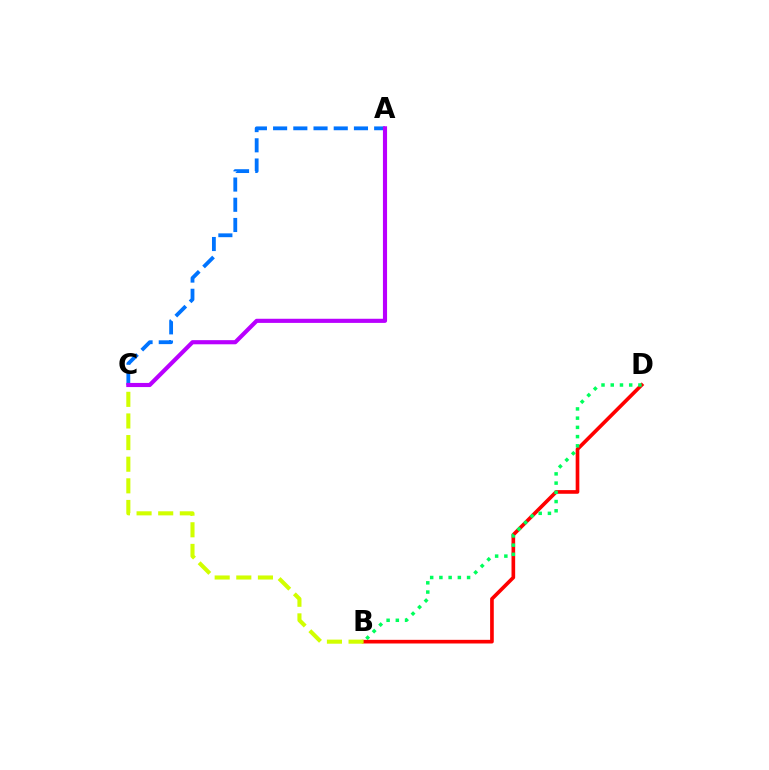{('B', 'D'): [{'color': '#ff0000', 'line_style': 'solid', 'thickness': 2.63}, {'color': '#00ff5c', 'line_style': 'dotted', 'thickness': 2.51}], ('A', 'C'): [{'color': '#0074ff', 'line_style': 'dashed', 'thickness': 2.75}, {'color': '#b900ff', 'line_style': 'solid', 'thickness': 2.98}], ('B', 'C'): [{'color': '#d1ff00', 'line_style': 'dashed', 'thickness': 2.94}]}